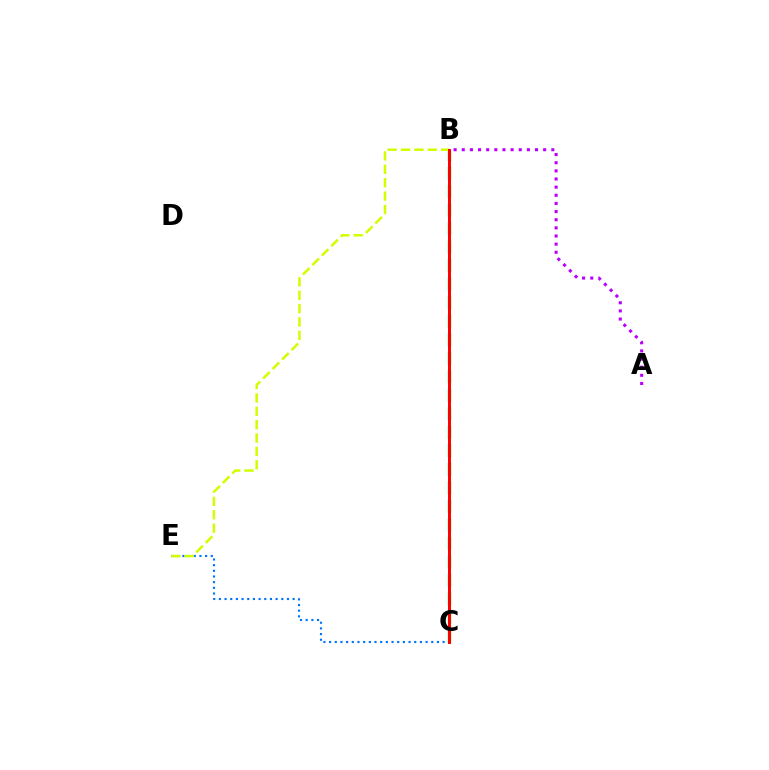{('C', 'E'): [{'color': '#0074ff', 'line_style': 'dotted', 'thickness': 1.54}], ('A', 'B'): [{'color': '#b900ff', 'line_style': 'dotted', 'thickness': 2.21}], ('B', 'C'): [{'color': '#00ff5c', 'line_style': 'dashed', 'thickness': 2.52}, {'color': '#ff0000', 'line_style': 'solid', 'thickness': 2.15}], ('B', 'E'): [{'color': '#d1ff00', 'line_style': 'dashed', 'thickness': 1.82}]}